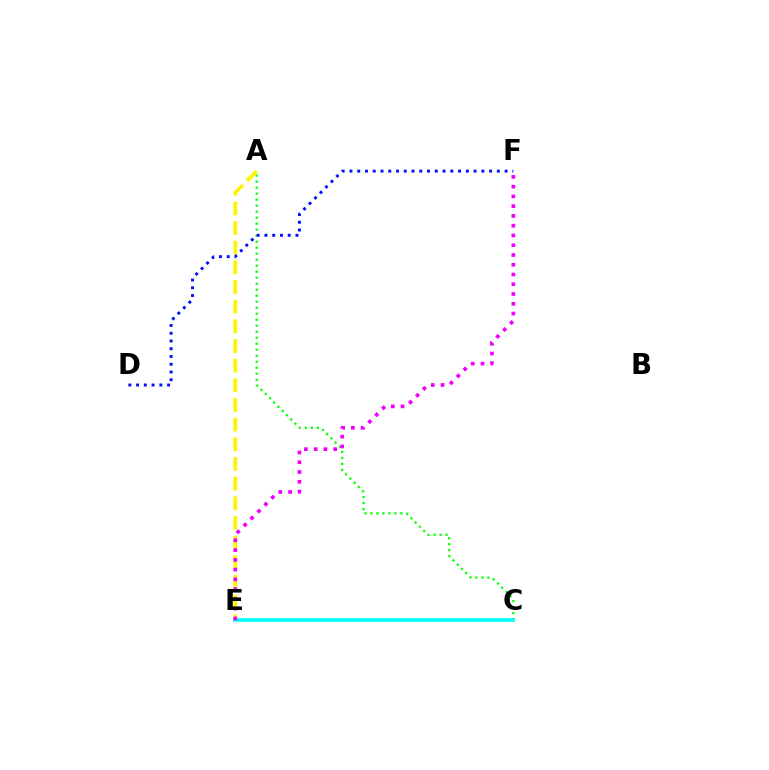{('A', 'C'): [{'color': '#08ff00', 'line_style': 'dotted', 'thickness': 1.63}], ('A', 'E'): [{'color': '#fcf500', 'line_style': 'dashed', 'thickness': 2.67}], ('D', 'F'): [{'color': '#0010ff', 'line_style': 'dotted', 'thickness': 2.11}], ('C', 'E'): [{'color': '#ff0000', 'line_style': 'dotted', 'thickness': 1.64}, {'color': '#00fff6', 'line_style': 'solid', 'thickness': 2.59}], ('E', 'F'): [{'color': '#ee00ff', 'line_style': 'dotted', 'thickness': 2.65}]}